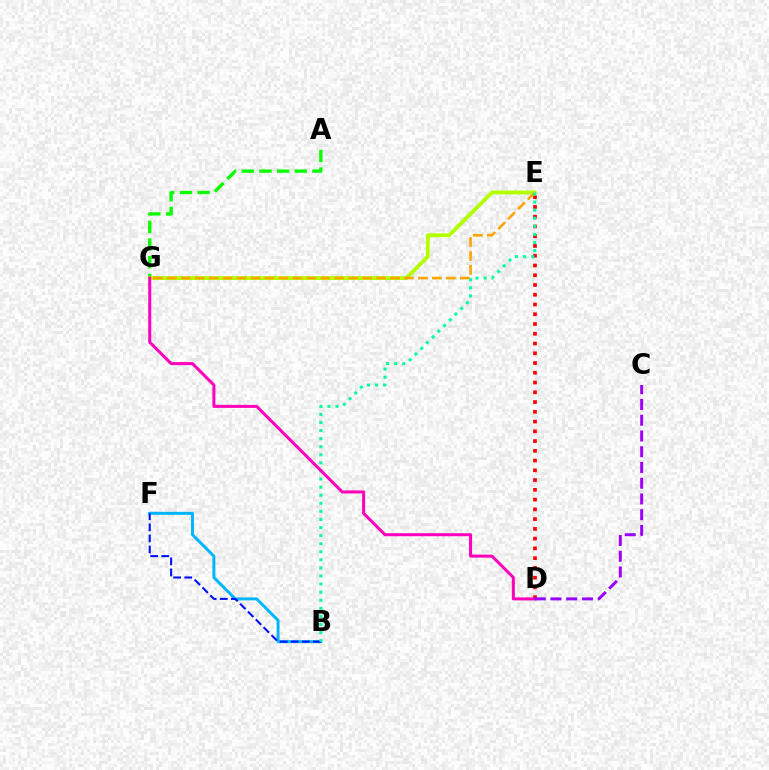{('A', 'G'): [{'color': '#08ff00', 'line_style': 'dashed', 'thickness': 2.4}], ('B', 'F'): [{'color': '#00b5ff', 'line_style': 'solid', 'thickness': 2.13}, {'color': '#0010ff', 'line_style': 'dashed', 'thickness': 1.51}], ('E', 'G'): [{'color': '#b3ff00', 'line_style': 'solid', 'thickness': 2.77}, {'color': '#ffa500', 'line_style': 'dashed', 'thickness': 1.9}], ('D', 'E'): [{'color': '#ff0000', 'line_style': 'dotted', 'thickness': 2.65}], ('B', 'E'): [{'color': '#00ff9d', 'line_style': 'dotted', 'thickness': 2.2}], ('D', 'G'): [{'color': '#ff00bd', 'line_style': 'solid', 'thickness': 2.17}], ('C', 'D'): [{'color': '#9b00ff', 'line_style': 'dashed', 'thickness': 2.14}]}